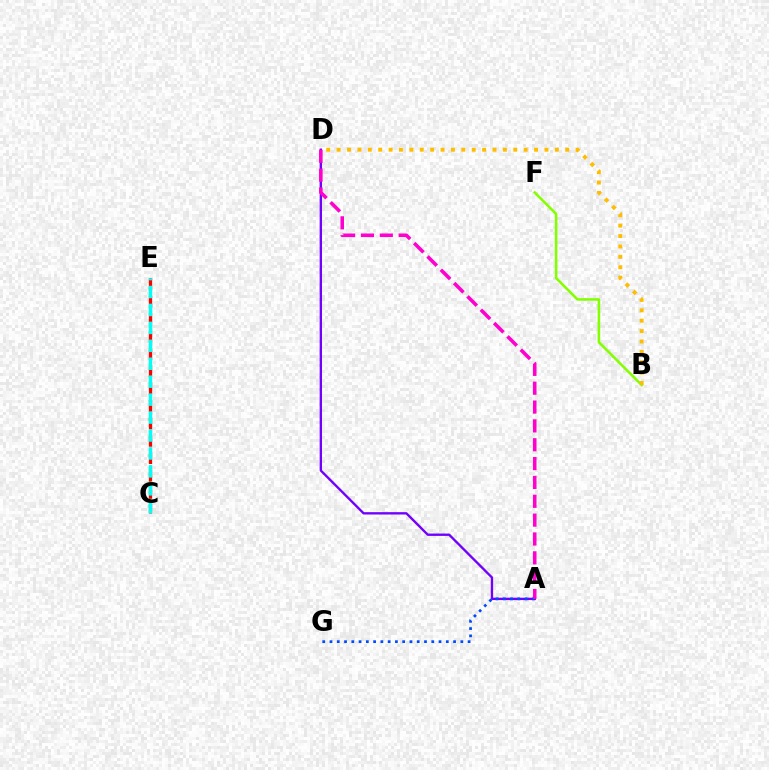{('C', 'E'): [{'color': '#00ff39', 'line_style': 'dotted', 'thickness': 1.68}, {'color': '#ff0000', 'line_style': 'dashed', 'thickness': 2.36}, {'color': '#00fff6', 'line_style': 'dashed', 'thickness': 2.44}], ('A', 'D'): [{'color': '#7200ff', 'line_style': 'solid', 'thickness': 1.7}, {'color': '#ff00cf', 'line_style': 'dashed', 'thickness': 2.56}], ('B', 'F'): [{'color': '#84ff00', 'line_style': 'solid', 'thickness': 1.85}], ('A', 'G'): [{'color': '#004bff', 'line_style': 'dotted', 'thickness': 1.97}], ('B', 'D'): [{'color': '#ffbd00', 'line_style': 'dotted', 'thickness': 2.82}]}